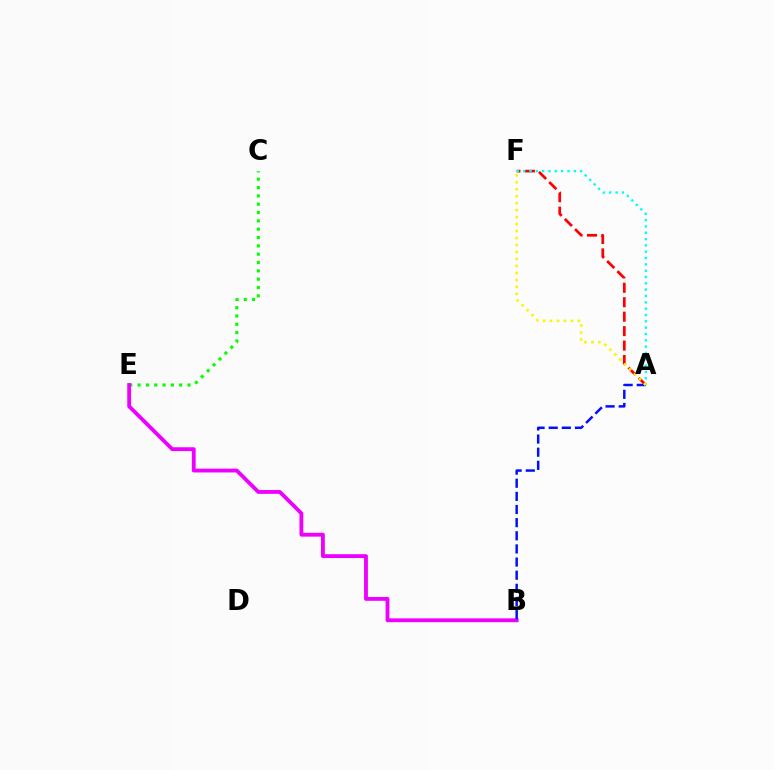{('C', 'E'): [{'color': '#08ff00', 'line_style': 'dotted', 'thickness': 2.26}], ('A', 'F'): [{'color': '#ff0000', 'line_style': 'dashed', 'thickness': 1.96}, {'color': '#00fff6', 'line_style': 'dotted', 'thickness': 1.72}, {'color': '#fcf500', 'line_style': 'dotted', 'thickness': 1.89}], ('B', 'E'): [{'color': '#ee00ff', 'line_style': 'solid', 'thickness': 2.76}], ('A', 'B'): [{'color': '#0010ff', 'line_style': 'dashed', 'thickness': 1.79}]}